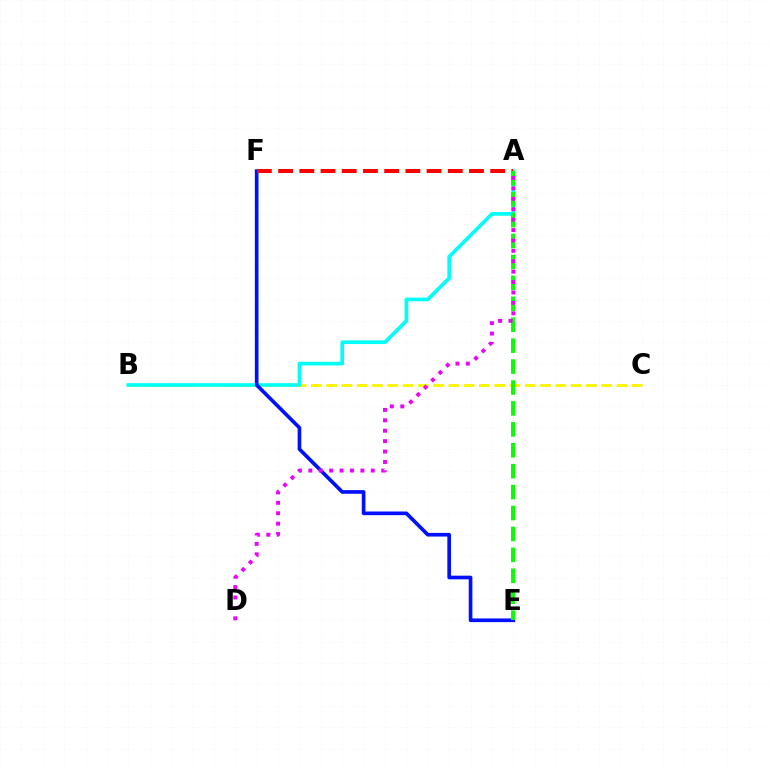{('B', 'C'): [{'color': '#fcf500', 'line_style': 'dashed', 'thickness': 2.08}], ('A', 'B'): [{'color': '#00fff6', 'line_style': 'solid', 'thickness': 2.65}], ('E', 'F'): [{'color': '#0010ff', 'line_style': 'solid', 'thickness': 2.64}], ('A', 'F'): [{'color': '#ff0000', 'line_style': 'dashed', 'thickness': 2.88}], ('A', 'E'): [{'color': '#08ff00', 'line_style': 'dashed', 'thickness': 2.84}], ('A', 'D'): [{'color': '#ee00ff', 'line_style': 'dotted', 'thickness': 2.83}]}